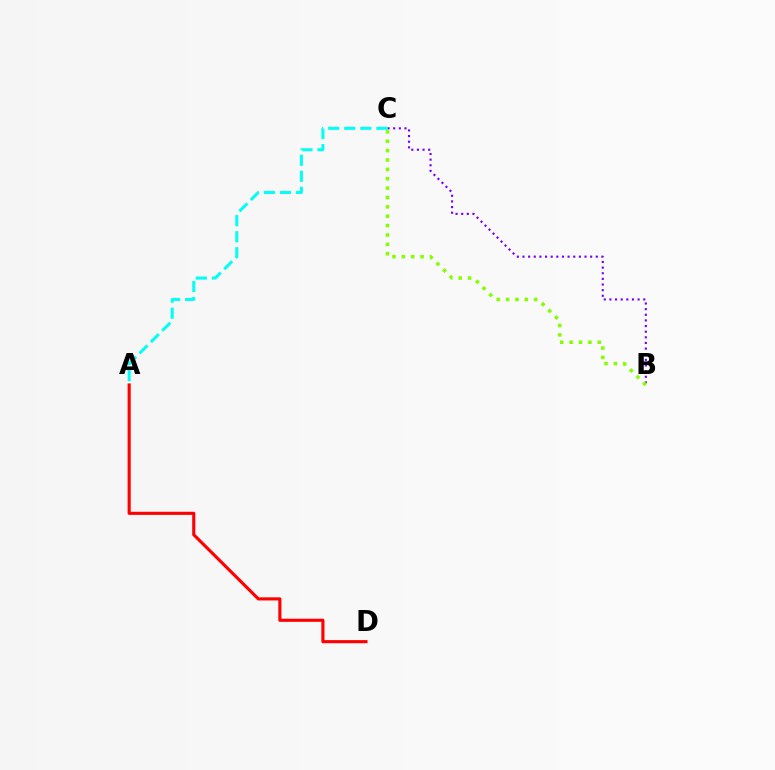{('B', 'C'): [{'color': '#7200ff', 'line_style': 'dotted', 'thickness': 1.53}, {'color': '#84ff00', 'line_style': 'dotted', 'thickness': 2.55}], ('A', 'C'): [{'color': '#00fff6', 'line_style': 'dashed', 'thickness': 2.18}], ('A', 'D'): [{'color': '#ff0000', 'line_style': 'solid', 'thickness': 2.24}]}